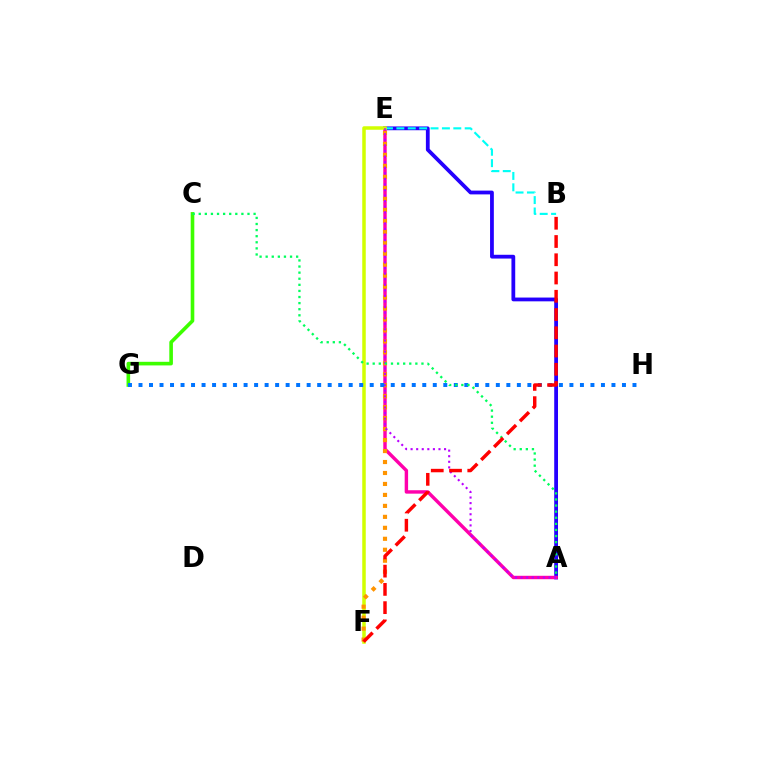{('A', 'E'): [{'color': '#2500ff', 'line_style': 'solid', 'thickness': 2.72}, {'color': '#ff00ac', 'line_style': 'solid', 'thickness': 2.47}, {'color': '#b900ff', 'line_style': 'dotted', 'thickness': 1.52}], ('B', 'E'): [{'color': '#00fff6', 'line_style': 'dashed', 'thickness': 1.55}], ('E', 'F'): [{'color': '#d1ff00', 'line_style': 'solid', 'thickness': 2.53}, {'color': '#ff9400', 'line_style': 'dotted', 'thickness': 2.98}], ('C', 'G'): [{'color': '#3dff00', 'line_style': 'solid', 'thickness': 2.6}], ('G', 'H'): [{'color': '#0074ff', 'line_style': 'dotted', 'thickness': 2.86}], ('A', 'C'): [{'color': '#00ff5c', 'line_style': 'dotted', 'thickness': 1.66}], ('B', 'F'): [{'color': '#ff0000', 'line_style': 'dashed', 'thickness': 2.48}]}